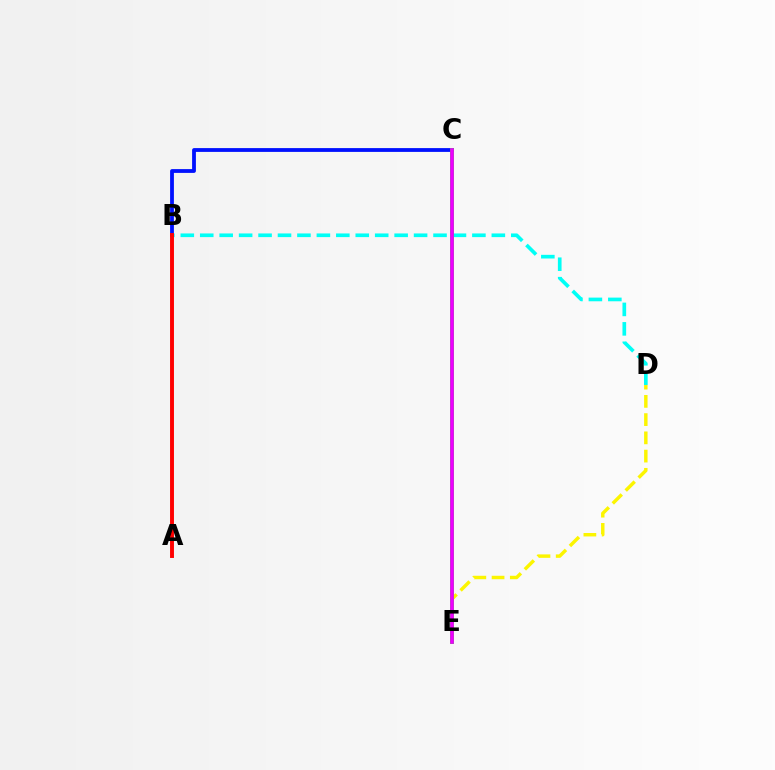{('B', 'D'): [{'color': '#00fff6', 'line_style': 'dashed', 'thickness': 2.64}], ('B', 'C'): [{'color': '#0010ff', 'line_style': 'solid', 'thickness': 2.74}], ('A', 'B'): [{'color': '#ff0000', 'line_style': 'solid', 'thickness': 2.82}], ('D', 'E'): [{'color': '#fcf500', 'line_style': 'dashed', 'thickness': 2.48}], ('C', 'E'): [{'color': '#08ff00', 'line_style': 'solid', 'thickness': 2.71}, {'color': '#ee00ff', 'line_style': 'solid', 'thickness': 2.64}]}